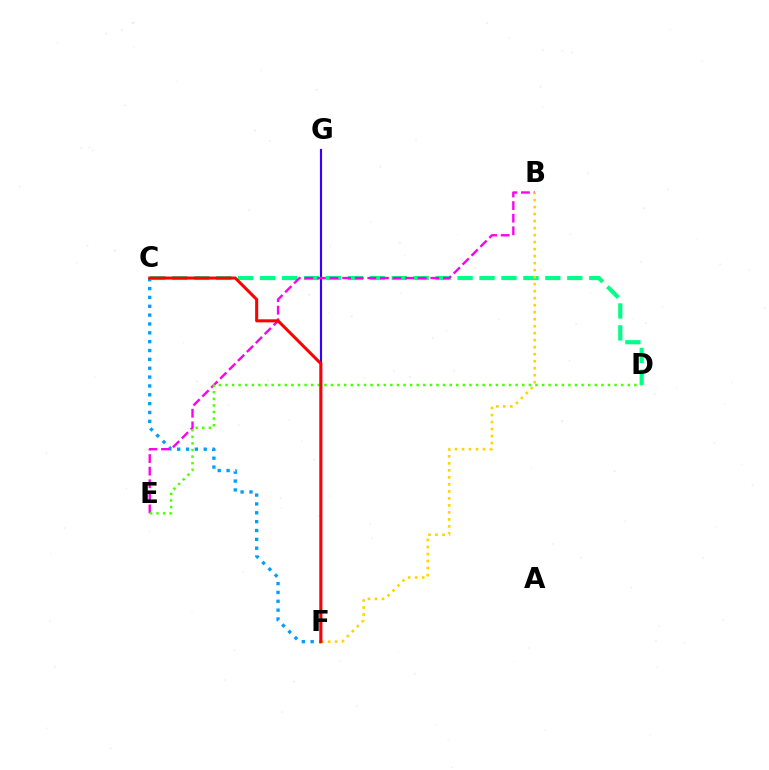{('C', 'F'): [{'color': '#009eff', 'line_style': 'dotted', 'thickness': 2.4}, {'color': '#ff0000', 'line_style': 'solid', 'thickness': 2.2}], ('C', 'D'): [{'color': '#00ff86', 'line_style': 'dashed', 'thickness': 2.98}], ('F', 'G'): [{'color': '#3700ff', 'line_style': 'solid', 'thickness': 1.55}], ('B', 'E'): [{'color': '#ff00ed', 'line_style': 'dashed', 'thickness': 1.71}], ('B', 'F'): [{'color': '#ffd500', 'line_style': 'dotted', 'thickness': 1.9}], ('D', 'E'): [{'color': '#4fff00', 'line_style': 'dotted', 'thickness': 1.79}]}